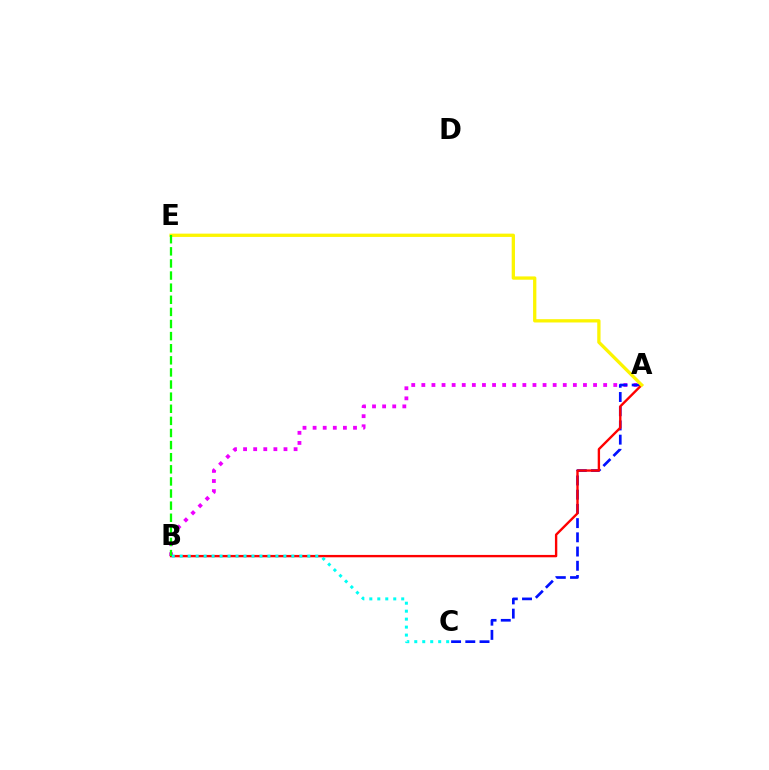{('A', 'B'): [{'color': '#ee00ff', 'line_style': 'dotted', 'thickness': 2.74}, {'color': '#ff0000', 'line_style': 'solid', 'thickness': 1.71}], ('A', 'C'): [{'color': '#0010ff', 'line_style': 'dashed', 'thickness': 1.93}], ('B', 'C'): [{'color': '#00fff6', 'line_style': 'dotted', 'thickness': 2.17}], ('A', 'E'): [{'color': '#fcf500', 'line_style': 'solid', 'thickness': 2.37}], ('B', 'E'): [{'color': '#08ff00', 'line_style': 'dashed', 'thickness': 1.65}]}